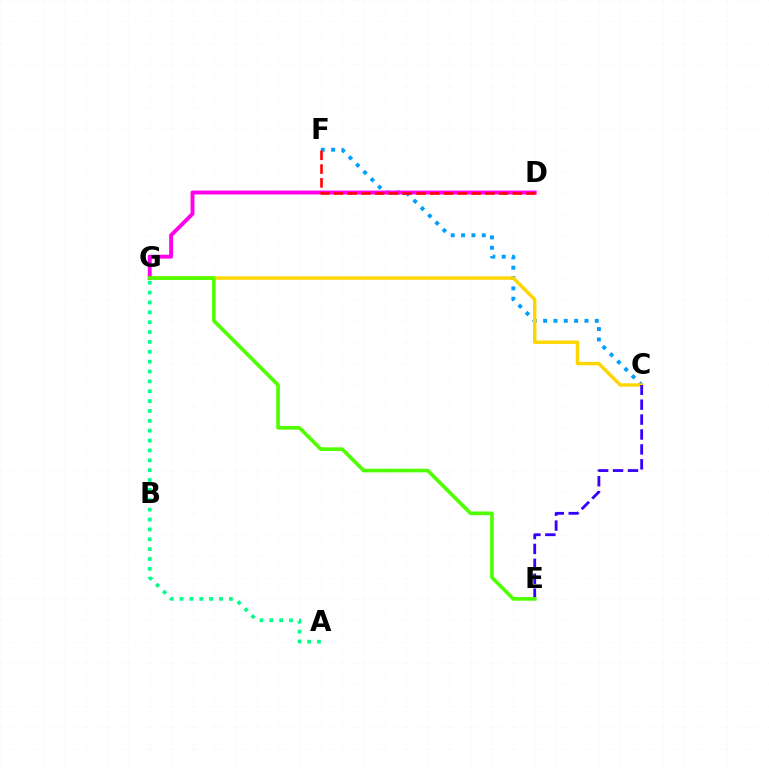{('C', 'F'): [{'color': '#009eff', 'line_style': 'dotted', 'thickness': 2.81}], ('C', 'G'): [{'color': '#ffd500', 'line_style': 'solid', 'thickness': 2.45}], ('D', 'G'): [{'color': '#ff00ed', 'line_style': 'solid', 'thickness': 2.81}], ('C', 'E'): [{'color': '#3700ff', 'line_style': 'dashed', 'thickness': 2.03}], ('D', 'F'): [{'color': '#ff0000', 'line_style': 'dashed', 'thickness': 1.87}], ('A', 'G'): [{'color': '#00ff86', 'line_style': 'dotted', 'thickness': 2.68}], ('E', 'G'): [{'color': '#4fff00', 'line_style': 'solid', 'thickness': 2.62}]}